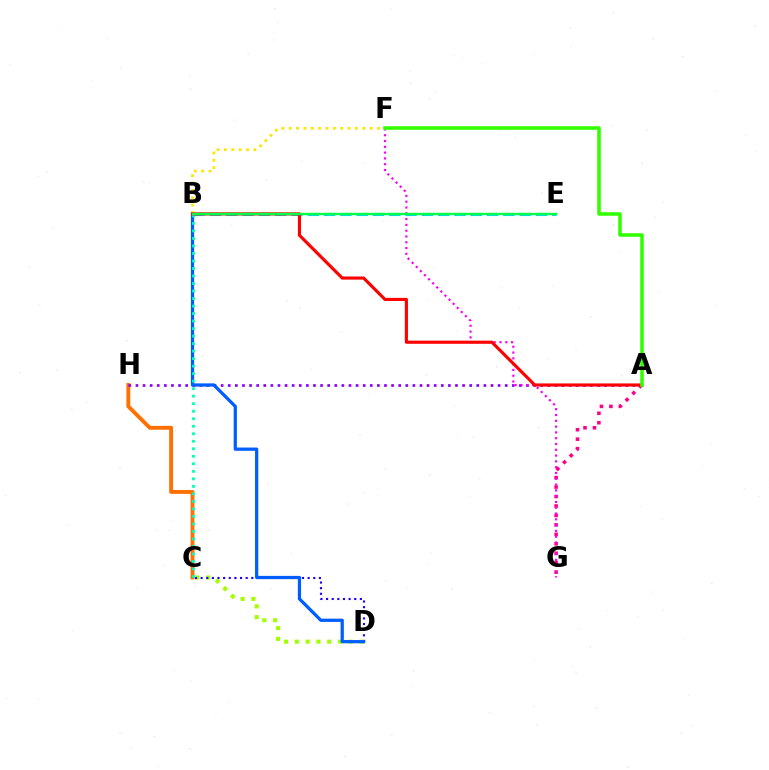{('C', 'H'): [{'color': '#ff7000', 'line_style': 'solid', 'thickness': 2.79}], ('A', 'G'): [{'color': '#ff0088', 'line_style': 'dotted', 'thickness': 2.57}], ('A', 'H'): [{'color': '#8a00ff', 'line_style': 'dotted', 'thickness': 1.93}], ('C', 'D'): [{'color': '#a2ff00', 'line_style': 'dotted', 'thickness': 2.93}, {'color': '#1900ff', 'line_style': 'dotted', 'thickness': 1.53}], ('F', 'G'): [{'color': '#fa00f9', 'line_style': 'dotted', 'thickness': 1.57}], ('B', 'E'): [{'color': '#00d3ff', 'line_style': 'dashed', 'thickness': 2.21}, {'color': '#00ff45', 'line_style': 'solid', 'thickness': 1.72}], ('B', 'D'): [{'color': '#005dff', 'line_style': 'solid', 'thickness': 2.34}], ('B', 'F'): [{'color': '#ffe600', 'line_style': 'dotted', 'thickness': 2.0}], ('B', 'C'): [{'color': '#00ffbb', 'line_style': 'dotted', 'thickness': 2.04}], ('A', 'B'): [{'color': '#ff0000', 'line_style': 'solid', 'thickness': 2.25}], ('A', 'F'): [{'color': '#31ff00', 'line_style': 'solid', 'thickness': 2.55}]}